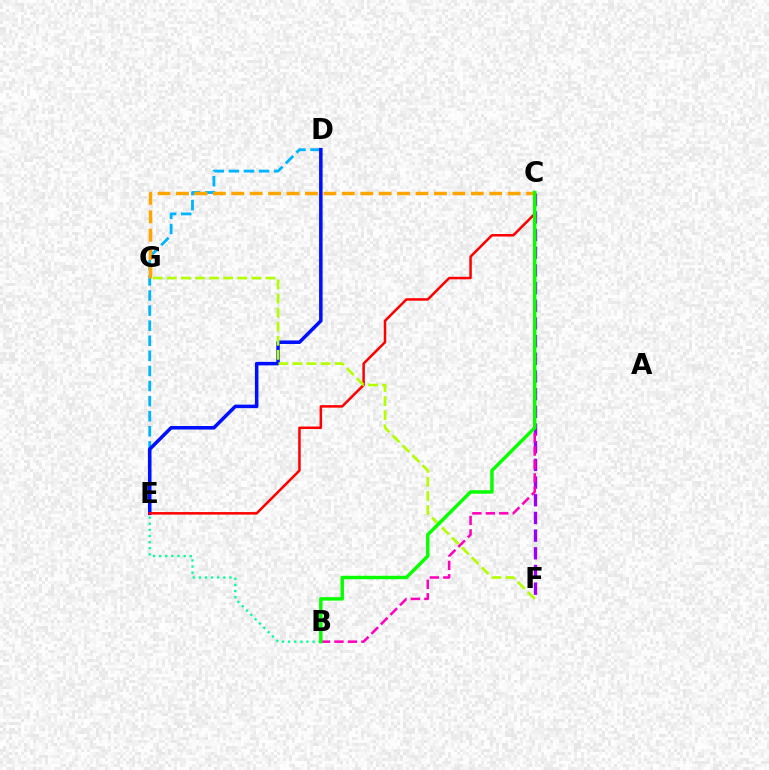{('C', 'F'): [{'color': '#9b00ff', 'line_style': 'dashed', 'thickness': 2.4}], ('D', 'E'): [{'color': '#00b5ff', 'line_style': 'dashed', 'thickness': 2.05}, {'color': '#0010ff', 'line_style': 'solid', 'thickness': 2.54}], ('C', 'G'): [{'color': '#ffa500', 'line_style': 'dashed', 'thickness': 2.5}], ('B', 'E'): [{'color': '#00ff9d', 'line_style': 'dotted', 'thickness': 1.66}], ('B', 'C'): [{'color': '#ff00bd', 'line_style': 'dashed', 'thickness': 1.83}, {'color': '#08ff00', 'line_style': 'solid', 'thickness': 2.49}], ('C', 'E'): [{'color': '#ff0000', 'line_style': 'solid', 'thickness': 1.81}], ('F', 'G'): [{'color': '#b3ff00', 'line_style': 'dashed', 'thickness': 1.91}]}